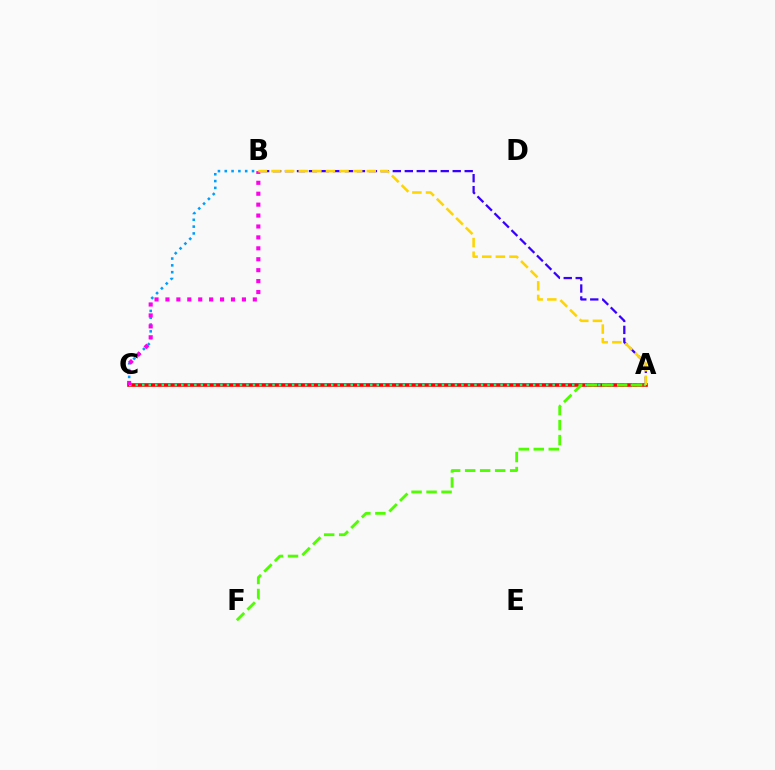{('A', 'B'): [{'color': '#3700ff', 'line_style': 'dashed', 'thickness': 1.63}, {'color': '#ffd500', 'line_style': 'dashed', 'thickness': 1.85}], ('B', 'C'): [{'color': '#009eff', 'line_style': 'dotted', 'thickness': 1.85}, {'color': '#ff00ed', 'line_style': 'dotted', 'thickness': 2.97}], ('A', 'C'): [{'color': '#ff0000', 'line_style': 'solid', 'thickness': 2.61}, {'color': '#00ff86', 'line_style': 'dotted', 'thickness': 1.77}], ('A', 'F'): [{'color': '#4fff00', 'line_style': 'dashed', 'thickness': 2.04}]}